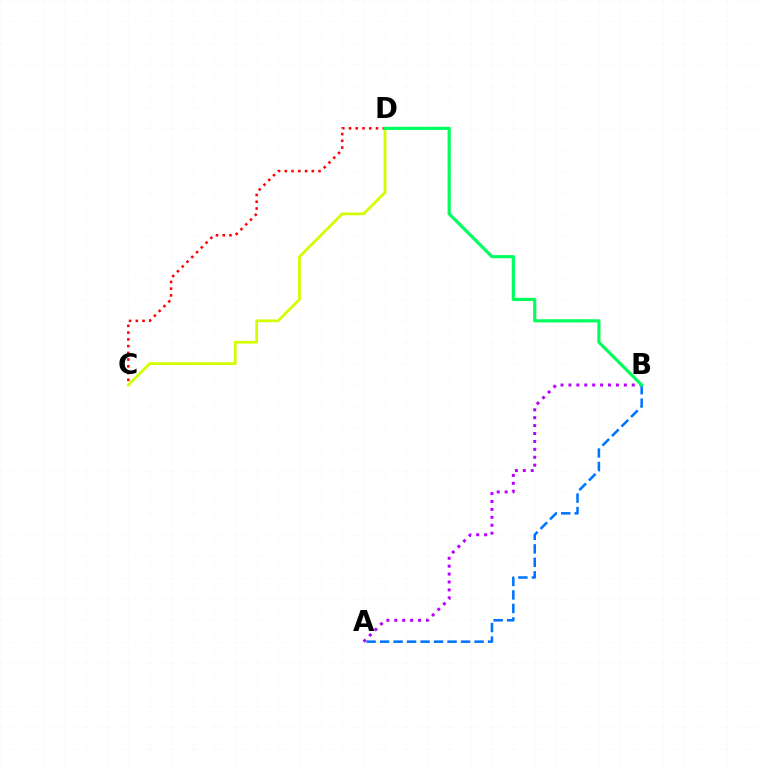{('A', 'B'): [{'color': '#b900ff', 'line_style': 'dotted', 'thickness': 2.15}, {'color': '#0074ff', 'line_style': 'dashed', 'thickness': 1.83}], ('C', 'D'): [{'color': '#d1ff00', 'line_style': 'solid', 'thickness': 1.99}, {'color': '#ff0000', 'line_style': 'dotted', 'thickness': 1.83}], ('B', 'D'): [{'color': '#00ff5c', 'line_style': 'solid', 'thickness': 2.27}]}